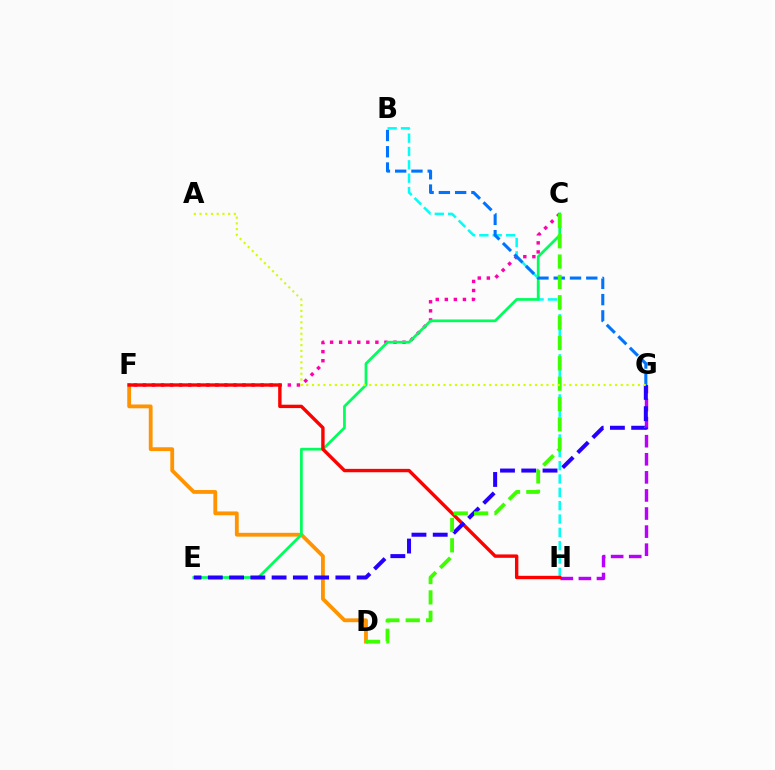{('D', 'F'): [{'color': '#ff9400', 'line_style': 'solid', 'thickness': 2.74}], ('C', 'F'): [{'color': '#ff00ac', 'line_style': 'dotted', 'thickness': 2.46}], ('B', 'H'): [{'color': '#00fff6', 'line_style': 'dashed', 'thickness': 1.81}], ('C', 'E'): [{'color': '#00ff5c', 'line_style': 'solid', 'thickness': 1.97}], ('B', 'G'): [{'color': '#0074ff', 'line_style': 'dashed', 'thickness': 2.21}], ('G', 'H'): [{'color': '#b900ff', 'line_style': 'dashed', 'thickness': 2.46}], ('F', 'H'): [{'color': '#ff0000', 'line_style': 'solid', 'thickness': 2.44}], ('E', 'G'): [{'color': '#2500ff', 'line_style': 'dashed', 'thickness': 2.89}], ('C', 'D'): [{'color': '#3dff00', 'line_style': 'dashed', 'thickness': 2.76}], ('A', 'G'): [{'color': '#d1ff00', 'line_style': 'dotted', 'thickness': 1.55}]}